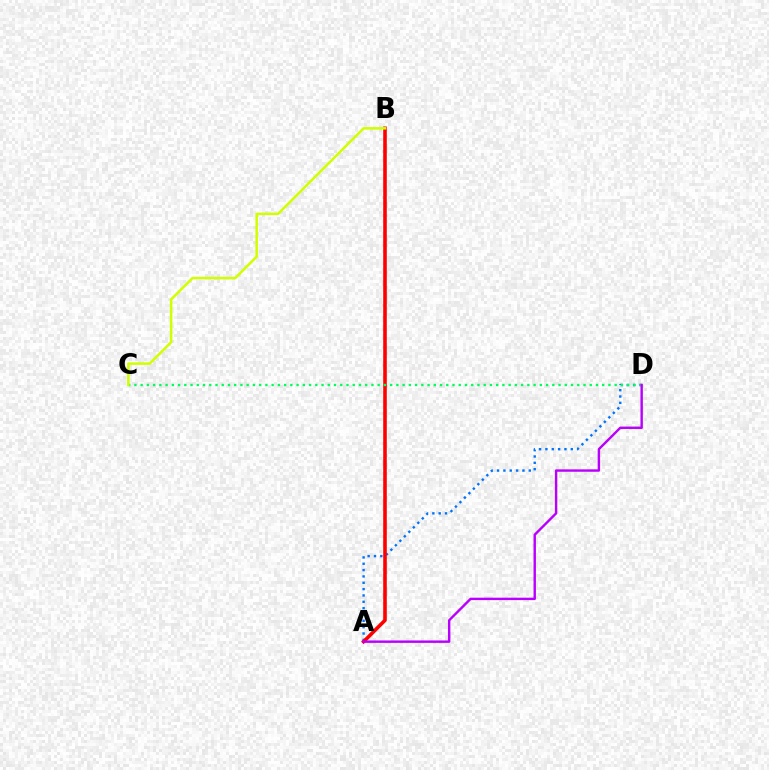{('A', 'D'): [{'color': '#0074ff', 'line_style': 'dotted', 'thickness': 1.72}, {'color': '#b900ff', 'line_style': 'solid', 'thickness': 1.74}], ('A', 'B'): [{'color': '#ff0000', 'line_style': 'solid', 'thickness': 2.59}], ('C', 'D'): [{'color': '#00ff5c', 'line_style': 'dotted', 'thickness': 1.69}], ('B', 'C'): [{'color': '#d1ff00', 'line_style': 'solid', 'thickness': 1.81}]}